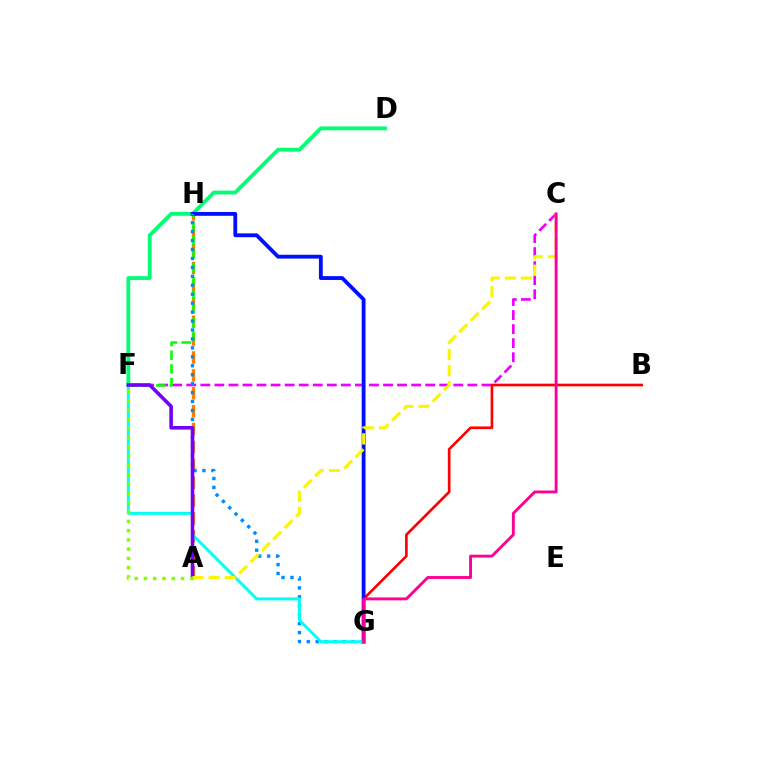{('C', 'F'): [{'color': '#ee00ff', 'line_style': 'dashed', 'thickness': 1.91}], ('D', 'F'): [{'color': '#00ff74', 'line_style': 'solid', 'thickness': 2.74}], ('A', 'H'): [{'color': '#ff7c00', 'line_style': 'dashed', 'thickness': 2.43}], ('B', 'G'): [{'color': '#ff0000', 'line_style': 'solid', 'thickness': 1.91}], ('F', 'H'): [{'color': '#08ff00', 'line_style': 'dashed', 'thickness': 1.86}], ('G', 'H'): [{'color': '#0010ff', 'line_style': 'solid', 'thickness': 2.76}, {'color': '#008cff', 'line_style': 'dotted', 'thickness': 2.43}], ('F', 'G'): [{'color': '#00fff6', 'line_style': 'solid', 'thickness': 2.11}], ('A', 'F'): [{'color': '#7200ff', 'line_style': 'solid', 'thickness': 2.59}, {'color': '#84ff00', 'line_style': 'dotted', 'thickness': 2.52}], ('A', 'C'): [{'color': '#fcf500', 'line_style': 'dashed', 'thickness': 2.19}], ('C', 'G'): [{'color': '#ff0094', 'line_style': 'solid', 'thickness': 2.08}]}